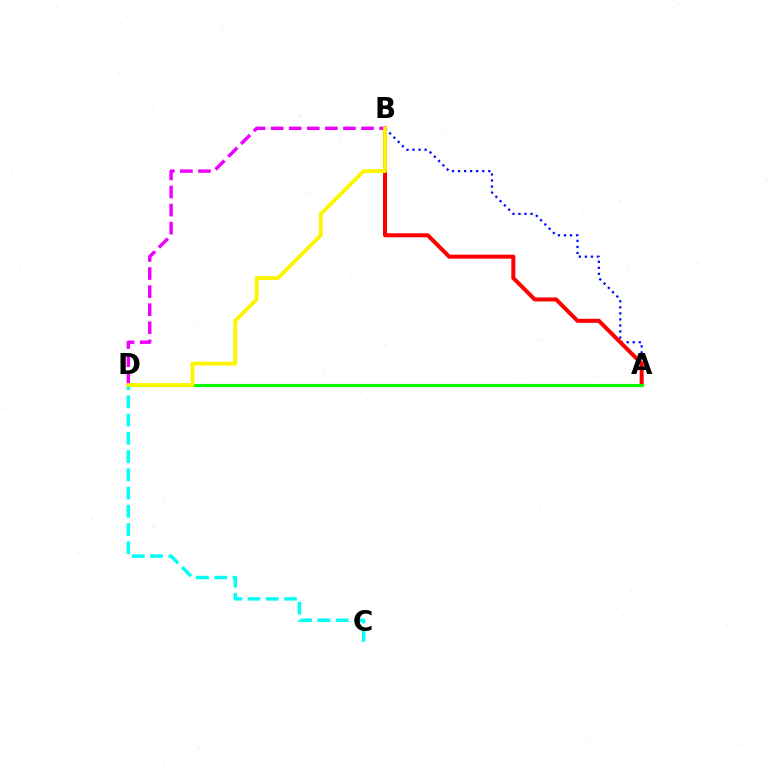{('A', 'B'): [{'color': '#0010ff', 'line_style': 'dotted', 'thickness': 1.64}, {'color': '#ff0000', 'line_style': 'solid', 'thickness': 2.89}], ('C', 'D'): [{'color': '#00fff6', 'line_style': 'dashed', 'thickness': 2.48}], ('A', 'D'): [{'color': '#08ff00', 'line_style': 'solid', 'thickness': 2.25}], ('B', 'D'): [{'color': '#ee00ff', 'line_style': 'dashed', 'thickness': 2.46}, {'color': '#fcf500', 'line_style': 'solid', 'thickness': 2.77}]}